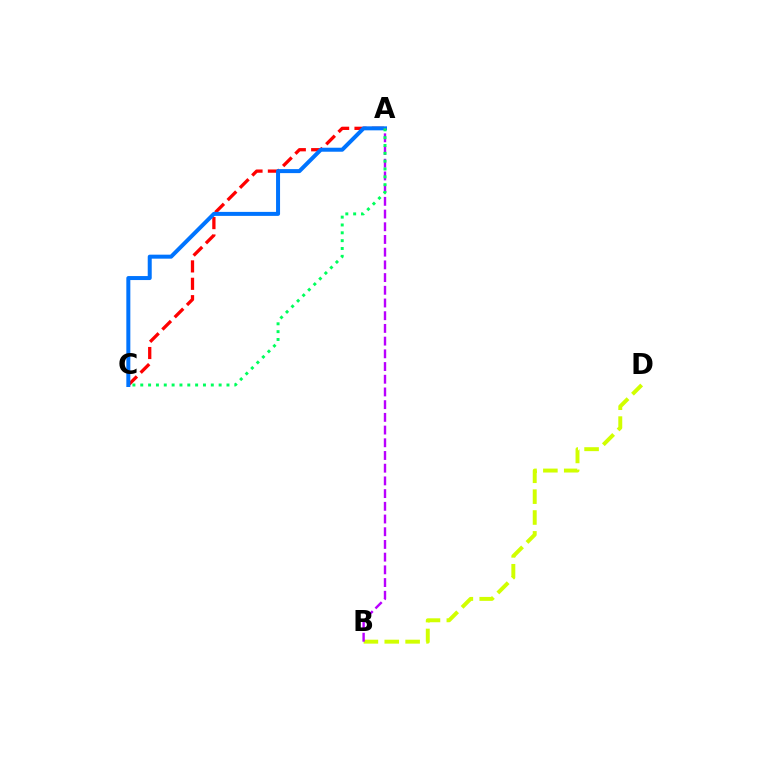{('A', 'C'): [{'color': '#ff0000', 'line_style': 'dashed', 'thickness': 2.36}, {'color': '#0074ff', 'line_style': 'solid', 'thickness': 2.88}, {'color': '#00ff5c', 'line_style': 'dotted', 'thickness': 2.13}], ('B', 'D'): [{'color': '#d1ff00', 'line_style': 'dashed', 'thickness': 2.83}], ('A', 'B'): [{'color': '#b900ff', 'line_style': 'dashed', 'thickness': 1.73}]}